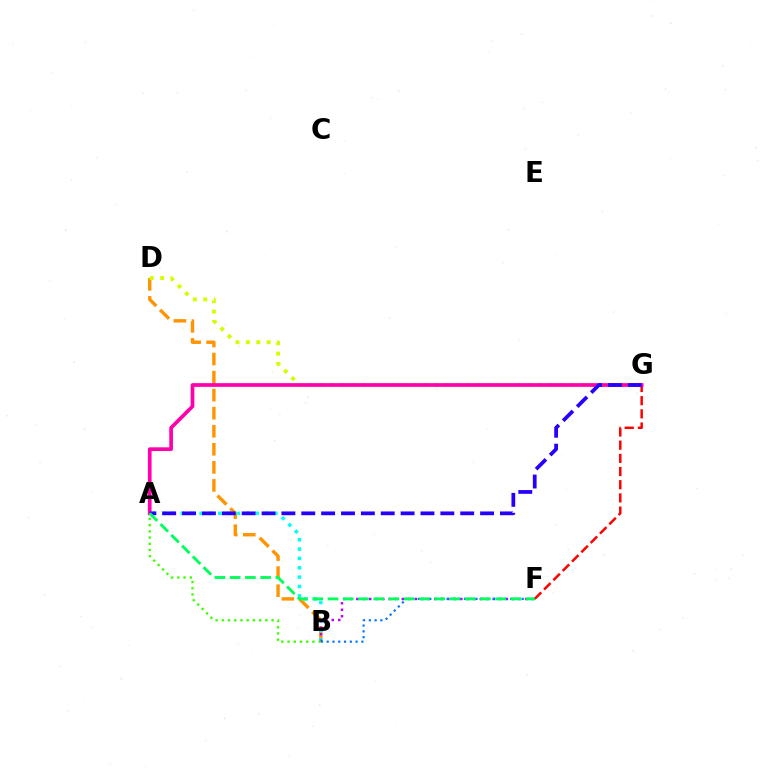{('B', 'D'): [{'color': '#ff9400', 'line_style': 'dashed', 'thickness': 2.45}], ('D', 'G'): [{'color': '#d1ff00', 'line_style': 'dotted', 'thickness': 2.83}], ('A', 'B'): [{'color': '#00fff6', 'line_style': 'dotted', 'thickness': 2.54}, {'color': '#3dff00', 'line_style': 'dotted', 'thickness': 1.69}], ('F', 'G'): [{'color': '#ff0000', 'line_style': 'dashed', 'thickness': 1.79}], ('A', 'G'): [{'color': '#ff00ac', 'line_style': 'solid', 'thickness': 2.66}, {'color': '#2500ff', 'line_style': 'dashed', 'thickness': 2.7}], ('B', 'F'): [{'color': '#b900ff', 'line_style': 'dotted', 'thickness': 1.77}, {'color': '#0074ff', 'line_style': 'dotted', 'thickness': 1.57}], ('A', 'F'): [{'color': '#00ff5c', 'line_style': 'dashed', 'thickness': 2.07}]}